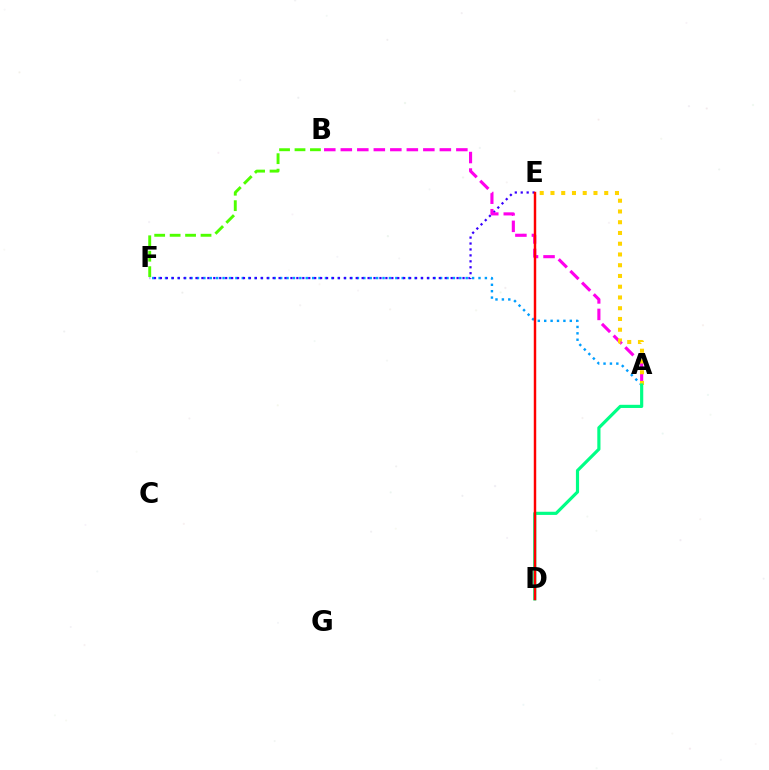{('A', 'F'): [{'color': '#009eff', 'line_style': 'dotted', 'thickness': 1.74}], ('E', 'F'): [{'color': '#3700ff', 'line_style': 'dotted', 'thickness': 1.61}], ('A', 'B'): [{'color': '#ff00ed', 'line_style': 'dashed', 'thickness': 2.24}], ('A', 'E'): [{'color': '#ffd500', 'line_style': 'dotted', 'thickness': 2.92}], ('A', 'D'): [{'color': '#00ff86', 'line_style': 'solid', 'thickness': 2.28}], ('B', 'F'): [{'color': '#4fff00', 'line_style': 'dashed', 'thickness': 2.1}], ('D', 'E'): [{'color': '#ff0000', 'line_style': 'solid', 'thickness': 1.77}]}